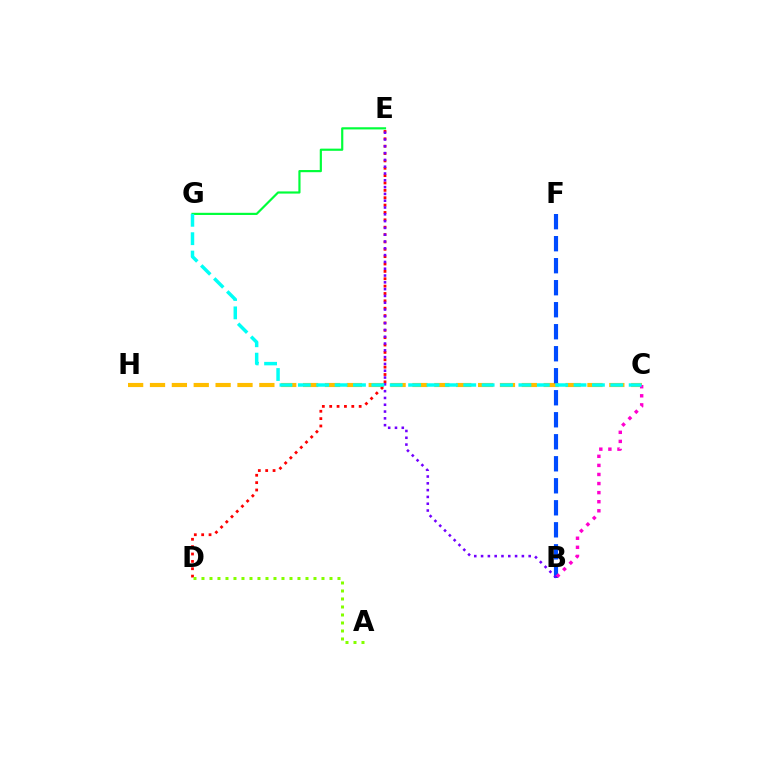{('C', 'H'): [{'color': '#ffbd00', 'line_style': 'dashed', 'thickness': 2.97}], ('D', 'E'): [{'color': '#ff0000', 'line_style': 'dotted', 'thickness': 2.0}], ('B', 'F'): [{'color': '#004bff', 'line_style': 'dashed', 'thickness': 2.99}], ('A', 'D'): [{'color': '#84ff00', 'line_style': 'dotted', 'thickness': 2.17}], ('E', 'G'): [{'color': '#00ff39', 'line_style': 'solid', 'thickness': 1.57}], ('B', 'C'): [{'color': '#ff00cf', 'line_style': 'dotted', 'thickness': 2.47}], ('B', 'E'): [{'color': '#7200ff', 'line_style': 'dotted', 'thickness': 1.85}], ('C', 'G'): [{'color': '#00fff6', 'line_style': 'dashed', 'thickness': 2.5}]}